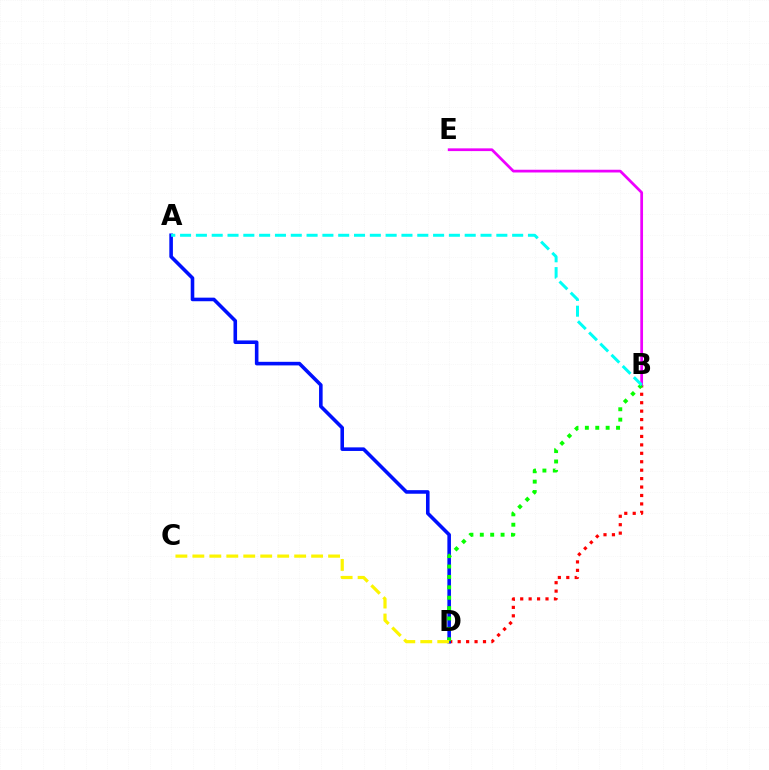{('B', 'D'): [{'color': '#ff0000', 'line_style': 'dotted', 'thickness': 2.29}, {'color': '#08ff00', 'line_style': 'dotted', 'thickness': 2.82}], ('B', 'E'): [{'color': '#ee00ff', 'line_style': 'solid', 'thickness': 1.97}], ('A', 'D'): [{'color': '#0010ff', 'line_style': 'solid', 'thickness': 2.58}], ('C', 'D'): [{'color': '#fcf500', 'line_style': 'dashed', 'thickness': 2.3}], ('A', 'B'): [{'color': '#00fff6', 'line_style': 'dashed', 'thickness': 2.15}]}